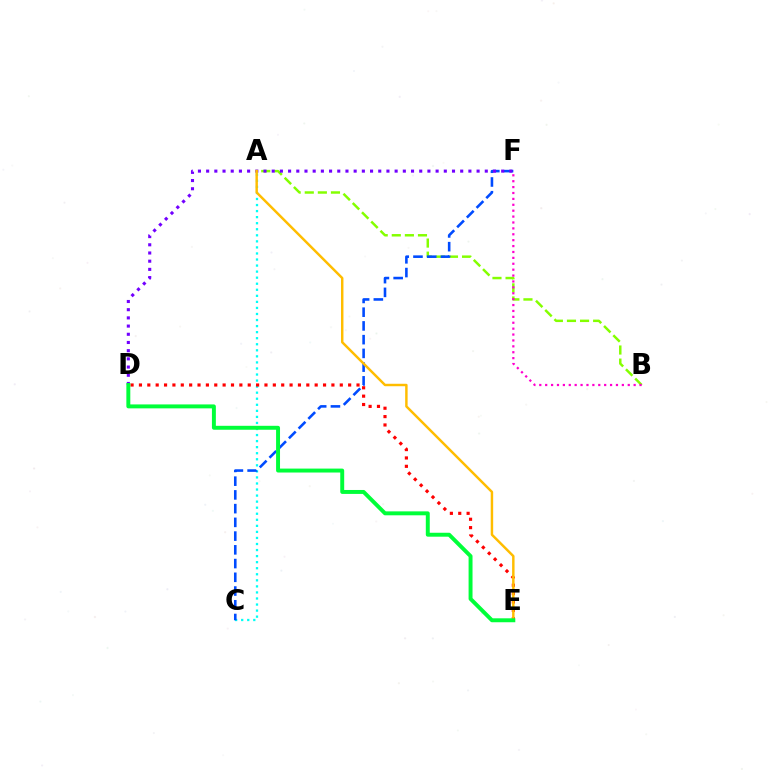{('A', 'B'): [{'color': '#84ff00', 'line_style': 'dashed', 'thickness': 1.78}], ('B', 'F'): [{'color': '#ff00cf', 'line_style': 'dotted', 'thickness': 1.6}], ('A', 'C'): [{'color': '#00fff6', 'line_style': 'dotted', 'thickness': 1.64}], ('C', 'F'): [{'color': '#004bff', 'line_style': 'dashed', 'thickness': 1.87}], ('D', 'F'): [{'color': '#7200ff', 'line_style': 'dotted', 'thickness': 2.23}], ('D', 'E'): [{'color': '#ff0000', 'line_style': 'dotted', 'thickness': 2.27}, {'color': '#00ff39', 'line_style': 'solid', 'thickness': 2.83}], ('A', 'E'): [{'color': '#ffbd00', 'line_style': 'solid', 'thickness': 1.77}]}